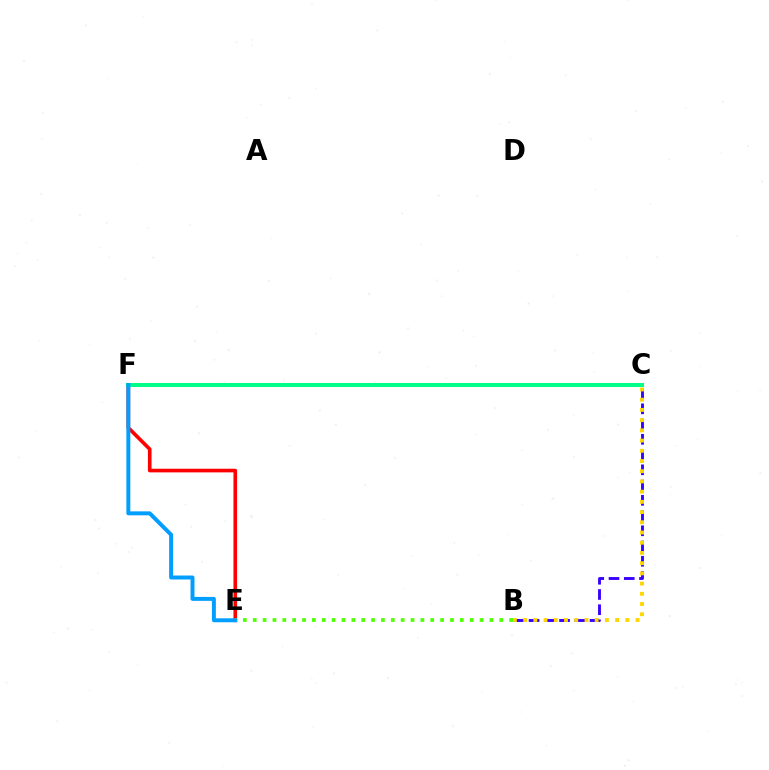{('B', 'C'): [{'color': '#3700ff', 'line_style': 'dashed', 'thickness': 2.07}, {'color': '#ffd500', 'line_style': 'dotted', 'thickness': 2.78}], ('E', 'F'): [{'color': '#ff0000', 'line_style': 'solid', 'thickness': 2.62}, {'color': '#009eff', 'line_style': 'solid', 'thickness': 2.84}], ('C', 'F'): [{'color': '#ff00ed', 'line_style': 'solid', 'thickness': 1.61}, {'color': '#00ff86', 'line_style': 'solid', 'thickness': 2.86}], ('B', 'E'): [{'color': '#4fff00', 'line_style': 'dotted', 'thickness': 2.68}]}